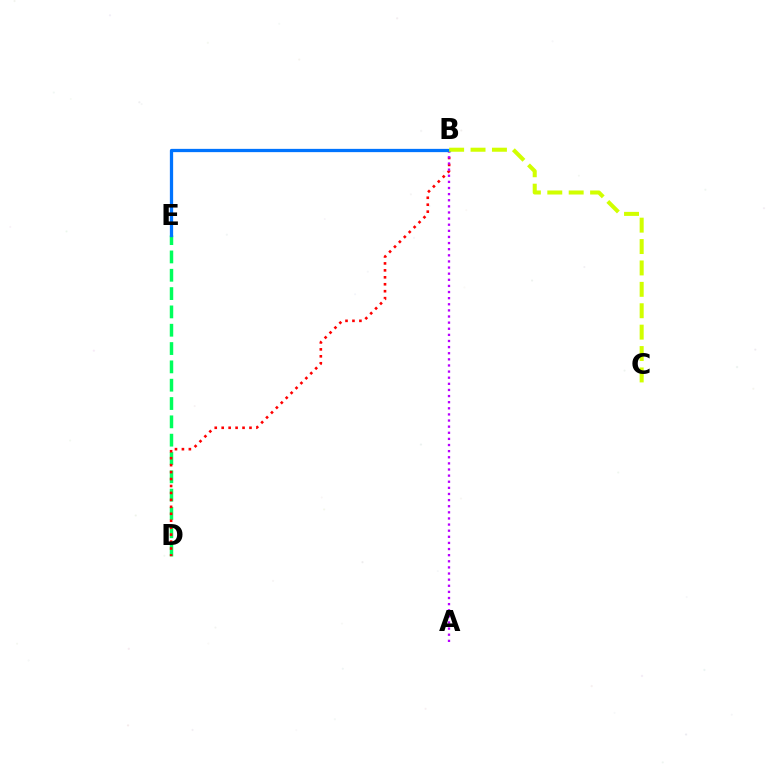{('D', 'E'): [{'color': '#00ff5c', 'line_style': 'dashed', 'thickness': 2.49}], ('B', 'D'): [{'color': '#ff0000', 'line_style': 'dotted', 'thickness': 1.89}], ('A', 'B'): [{'color': '#b900ff', 'line_style': 'dotted', 'thickness': 1.66}], ('B', 'E'): [{'color': '#0074ff', 'line_style': 'solid', 'thickness': 2.35}], ('B', 'C'): [{'color': '#d1ff00', 'line_style': 'dashed', 'thickness': 2.91}]}